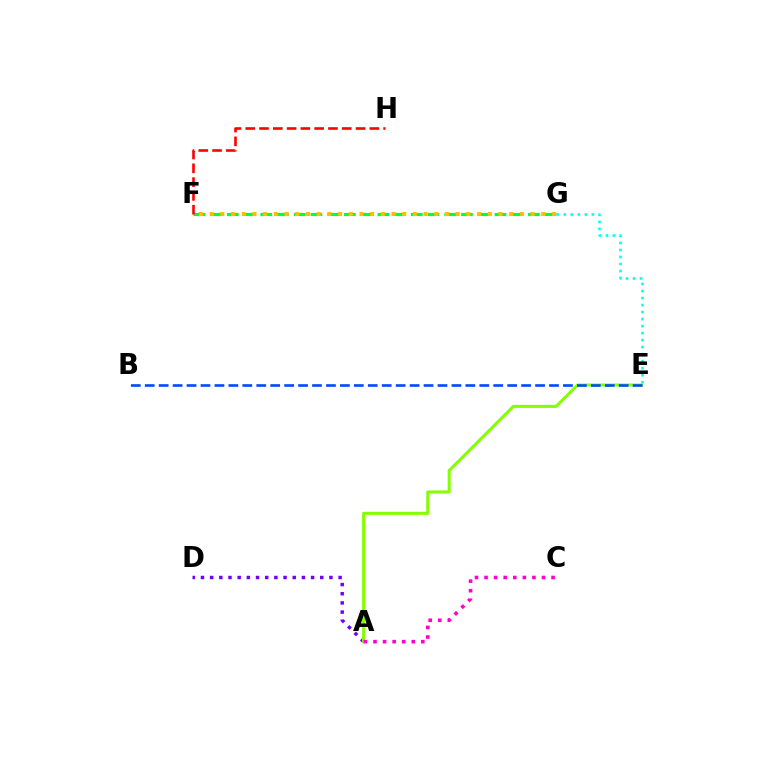{('F', 'G'): [{'color': '#00ff39', 'line_style': 'dashed', 'thickness': 2.27}, {'color': '#ffbd00', 'line_style': 'dotted', 'thickness': 2.91}], ('E', 'G'): [{'color': '#00fff6', 'line_style': 'dotted', 'thickness': 1.9}], ('A', 'D'): [{'color': '#7200ff', 'line_style': 'dotted', 'thickness': 2.49}], ('A', 'E'): [{'color': '#84ff00', 'line_style': 'solid', 'thickness': 2.18}], ('B', 'E'): [{'color': '#004bff', 'line_style': 'dashed', 'thickness': 1.89}], ('A', 'C'): [{'color': '#ff00cf', 'line_style': 'dotted', 'thickness': 2.6}], ('F', 'H'): [{'color': '#ff0000', 'line_style': 'dashed', 'thickness': 1.87}]}